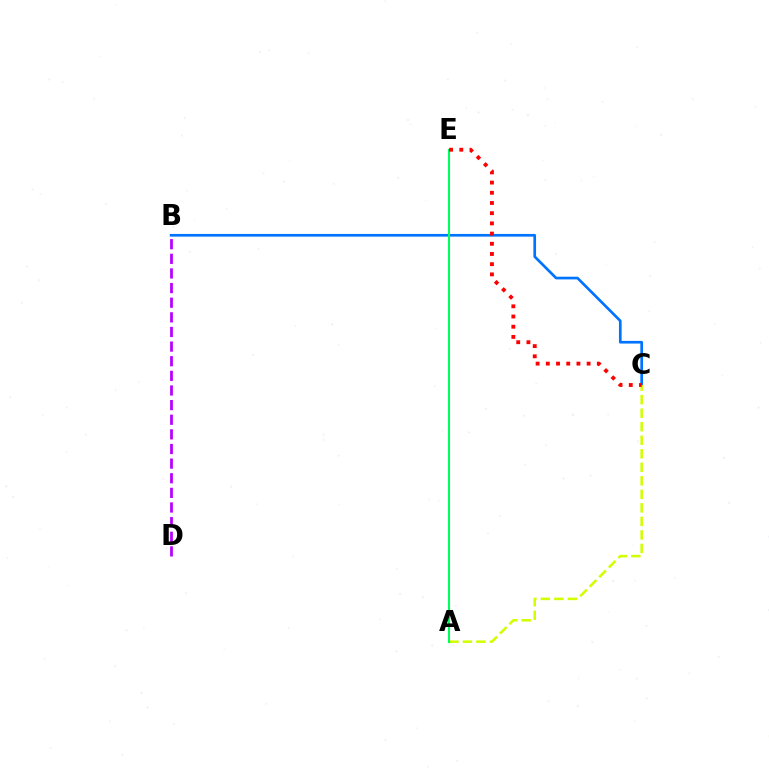{('B', 'C'): [{'color': '#0074ff', 'line_style': 'solid', 'thickness': 1.93}], ('A', 'C'): [{'color': '#d1ff00', 'line_style': 'dashed', 'thickness': 1.84}], ('B', 'D'): [{'color': '#b900ff', 'line_style': 'dashed', 'thickness': 1.99}], ('A', 'E'): [{'color': '#00ff5c', 'line_style': 'solid', 'thickness': 1.5}], ('C', 'E'): [{'color': '#ff0000', 'line_style': 'dotted', 'thickness': 2.77}]}